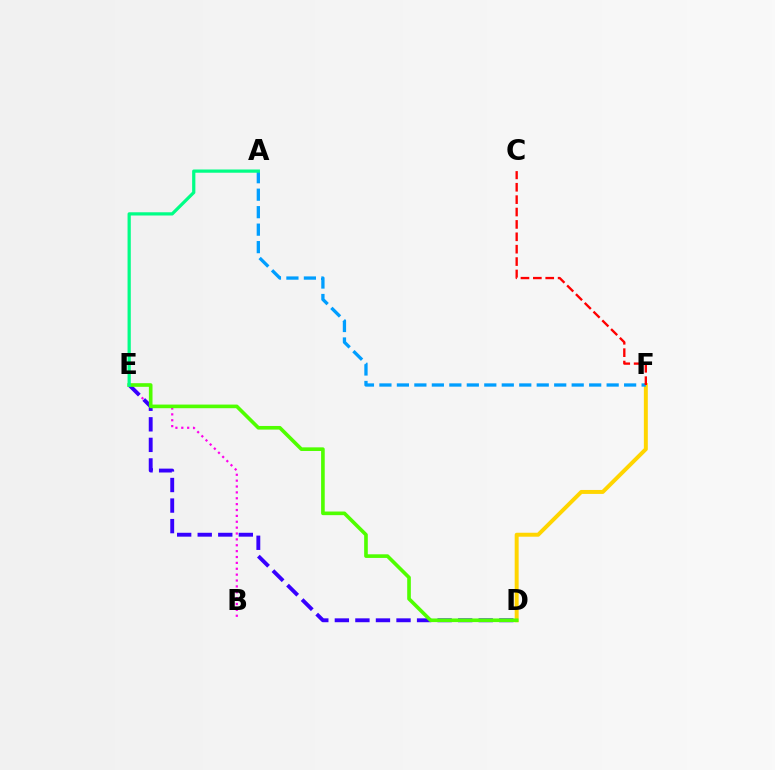{('B', 'E'): [{'color': '#ff00ed', 'line_style': 'dotted', 'thickness': 1.6}], ('D', 'F'): [{'color': '#ffd500', 'line_style': 'solid', 'thickness': 2.85}], ('D', 'E'): [{'color': '#3700ff', 'line_style': 'dashed', 'thickness': 2.79}, {'color': '#4fff00', 'line_style': 'solid', 'thickness': 2.61}], ('A', 'F'): [{'color': '#009eff', 'line_style': 'dashed', 'thickness': 2.37}], ('A', 'E'): [{'color': '#00ff86', 'line_style': 'solid', 'thickness': 2.32}], ('C', 'F'): [{'color': '#ff0000', 'line_style': 'dashed', 'thickness': 1.68}]}